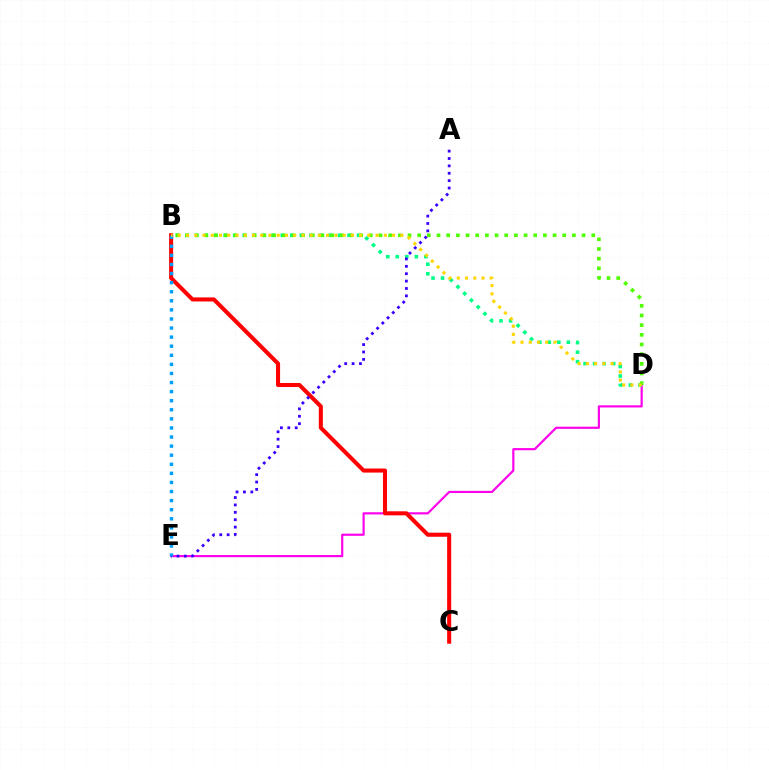{('D', 'E'): [{'color': '#ff00ed', 'line_style': 'solid', 'thickness': 1.56}], ('B', 'D'): [{'color': '#00ff86', 'line_style': 'dotted', 'thickness': 2.59}, {'color': '#4fff00', 'line_style': 'dotted', 'thickness': 2.63}, {'color': '#ffd500', 'line_style': 'dotted', 'thickness': 2.24}], ('B', 'C'): [{'color': '#ff0000', 'line_style': 'solid', 'thickness': 2.92}], ('A', 'E'): [{'color': '#3700ff', 'line_style': 'dotted', 'thickness': 2.01}], ('B', 'E'): [{'color': '#009eff', 'line_style': 'dotted', 'thickness': 2.47}]}